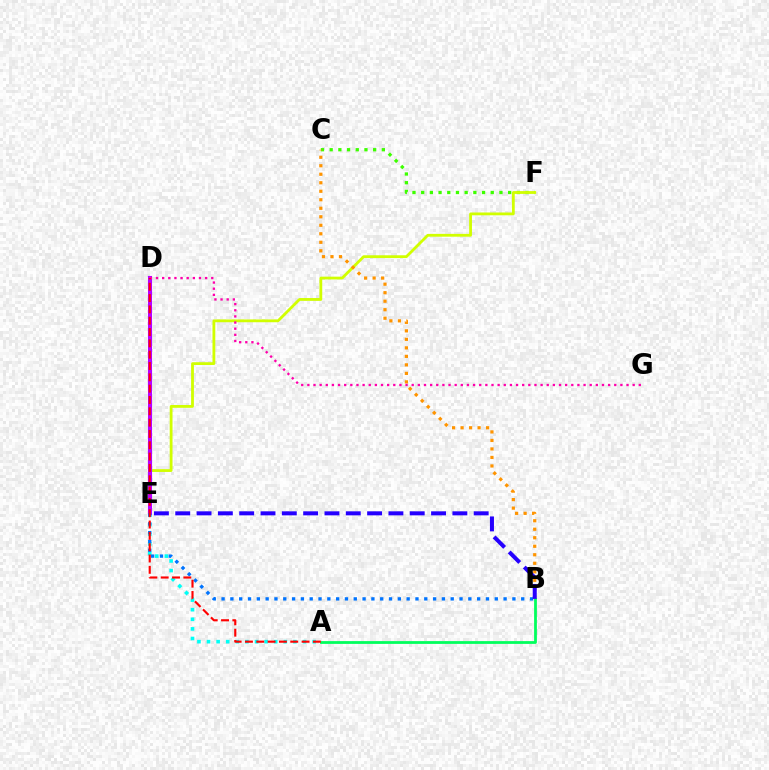{('A', 'E'): [{'color': '#00fff6', 'line_style': 'dotted', 'thickness': 2.61}], ('C', 'F'): [{'color': '#3dff00', 'line_style': 'dotted', 'thickness': 2.36}], ('E', 'F'): [{'color': '#d1ff00', 'line_style': 'solid', 'thickness': 2.02}], ('B', 'C'): [{'color': '#ff9400', 'line_style': 'dotted', 'thickness': 2.31}], ('D', 'E'): [{'color': '#b900ff', 'line_style': 'solid', 'thickness': 2.94}], ('A', 'B'): [{'color': '#00ff5c', 'line_style': 'solid', 'thickness': 2.0}], ('D', 'G'): [{'color': '#ff00ac', 'line_style': 'dotted', 'thickness': 1.67}], ('B', 'E'): [{'color': '#0074ff', 'line_style': 'dotted', 'thickness': 2.39}, {'color': '#2500ff', 'line_style': 'dashed', 'thickness': 2.9}], ('A', 'D'): [{'color': '#ff0000', 'line_style': 'dashed', 'thickness': 1.54}]}